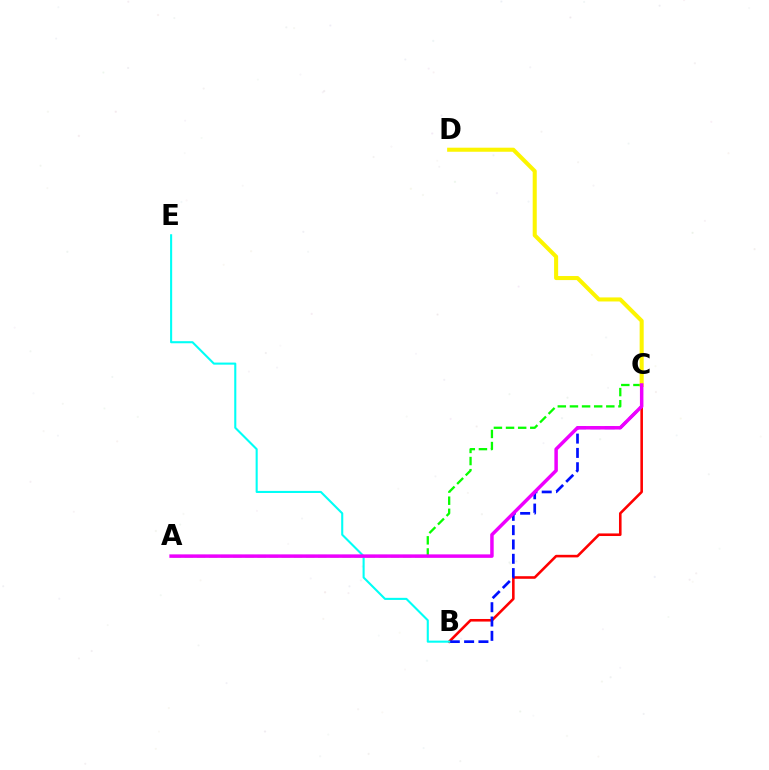{('A', 'C'): [{'color': '#08ff00', 'line_style': 'dashed', 'thickness': 1.65}, {'color': '#ee00ff', 'line_style': 'solid', 'thickness': 2.5}], ('B', 'C'): [{'color': '#ff0000', 'line_style': 'solid', 'thickness': 1.86}, {'color': '#0010ff', 'line_style': 'dashed', 'thickness': 1.95}], ('C', 'D'): [{'color': '#fcf500', 'line_style': 'solid', 'thickness': 2.92}], ('B', 'E'): [{'color': '#00fff6', 'line_style': 'solid', 'thickness': 1.51}]}